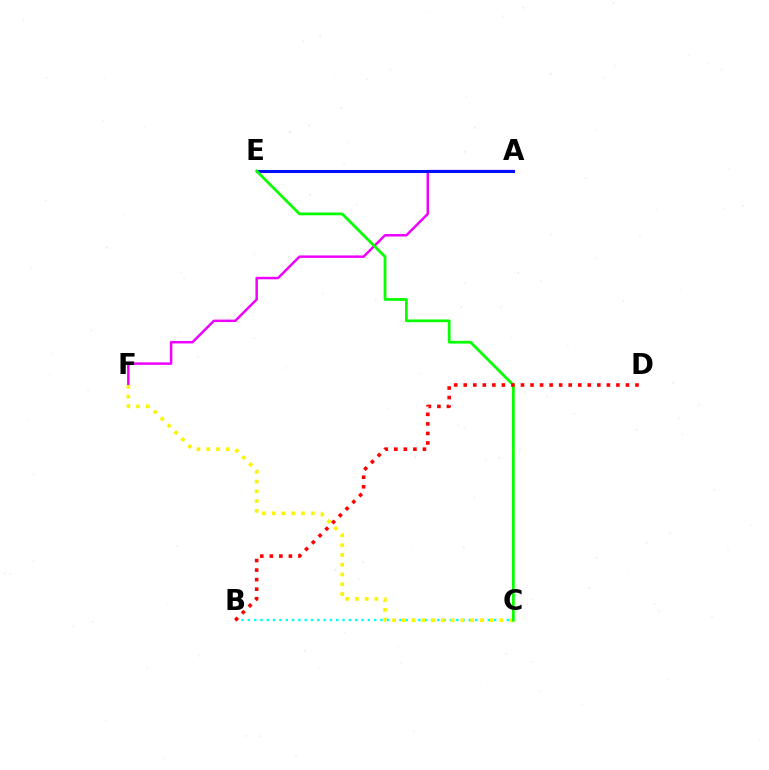{('A', 'F'): [{'color': '#ee00ff', 'line_style': 'solid', 'thickness': 1.79}], ('B', 'C'): [{'color': '#00fff6', 'line_style': 'dotted', 'thickness': 1.72}], ('C', 'F'): [{'color': '#fcf500', 'line_style': 'dotted', 'thickness': 2.65}], ('A', 'E'): [{'color': '#0010ff', 'line_style': 'solid', 'thickness': 2.19}], ('C', 'E'): [{'color': '#08ff00', 'line_style': 'solid', 'thickness': 1.99}], ('B', 'D'): [{'color': '#ff0000', 'line_style': 'dotted', 'thickness': 2.59}]}